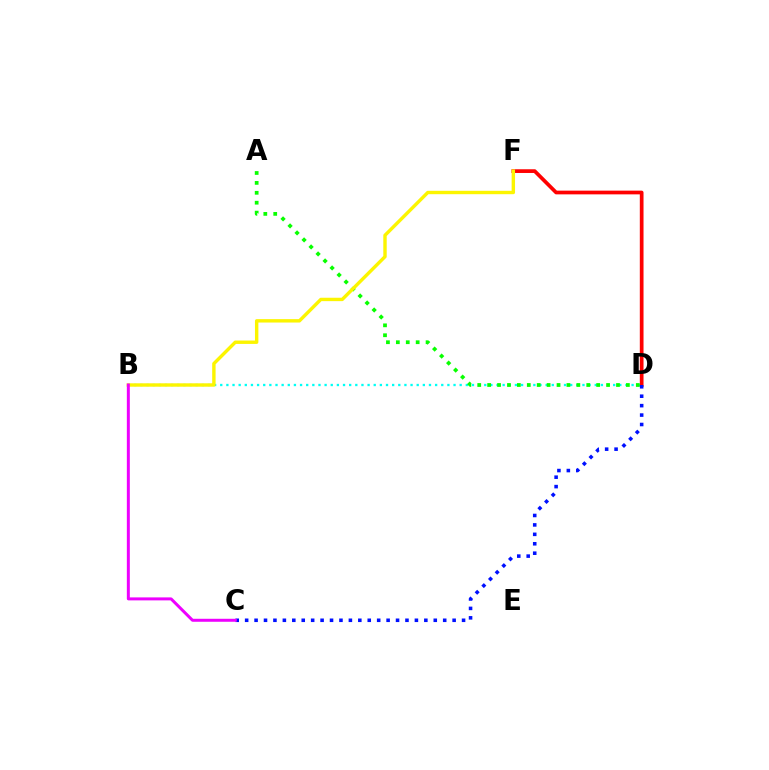{('B', 'D'): [{'color': '#00fff6', 'line_style': 'dotted', 'thickness': 1.67}], ('D', 'F'): [{'color': '#ff0000', 'line_style': 'solid', 'thickness': 2.68}], ('A', 'D'): [{'color': '#08ff00', 'line_style': 'dotted', 'thickness': 2.69}], ('C', 'D'): [{'color': '#0010ff', 'line_style': 'dotted', 'thickness': 2.56}], ('B', 'F'): [{'color': '#fcf500', 'line_style': 'solid', 'thickness': 2.45}], ('B', 'C'): [{'color': '#ee00ff', 'line_style': 'solid', 'thickness': 2.15}]}